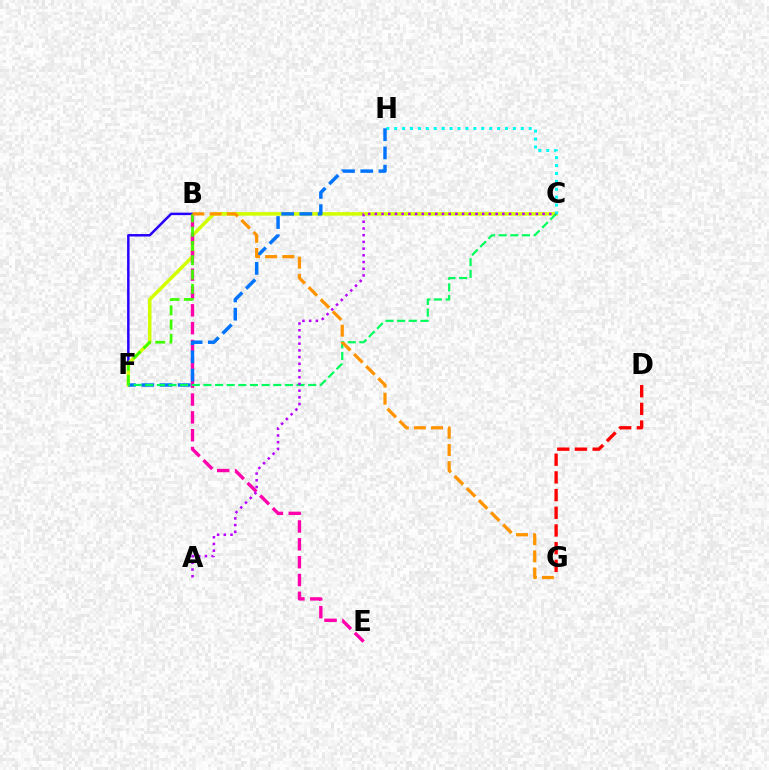{('B', 'F'): [{'color': '#2500ff', 'line_style': 'solid', 'thickness': 1.78}, {'color': '#3dff00', 'line_style': 'dashed', 'thickness': 1.94}], ('D', 'G'): [{'color': '#ff0000', 'line_style': 'dashed', 'thickness': 2.4}], ('C', 'F'): [{'color': '#d1ff00', 'line_style': 'solid', 'thickness': 2.54}, {'color': '#00ff5c', 'line_style': 'dashed', 'thickness': 1.58}], ('C', 'H'): [{'color': '#00fff6', 'line_style': 'dotted', 'thickness': 2.15}], ('B', 'E'): [{'color': '#ff00ac', 'line_style': 'dashed', 'thickness': 2.42}], ('F', 'H'): [{'color': '#0074ff', 'line_style': 'dashed', 'thickness': 2.48}], ('A', 'C'): [{'color': '#b900ff', 'line_style': 'dotted', 'thickness': 1.82}], ('B', 'G'): [{'color': '#ff9400', 'line_style': 'dashed', 'thickness': 2.33}]}